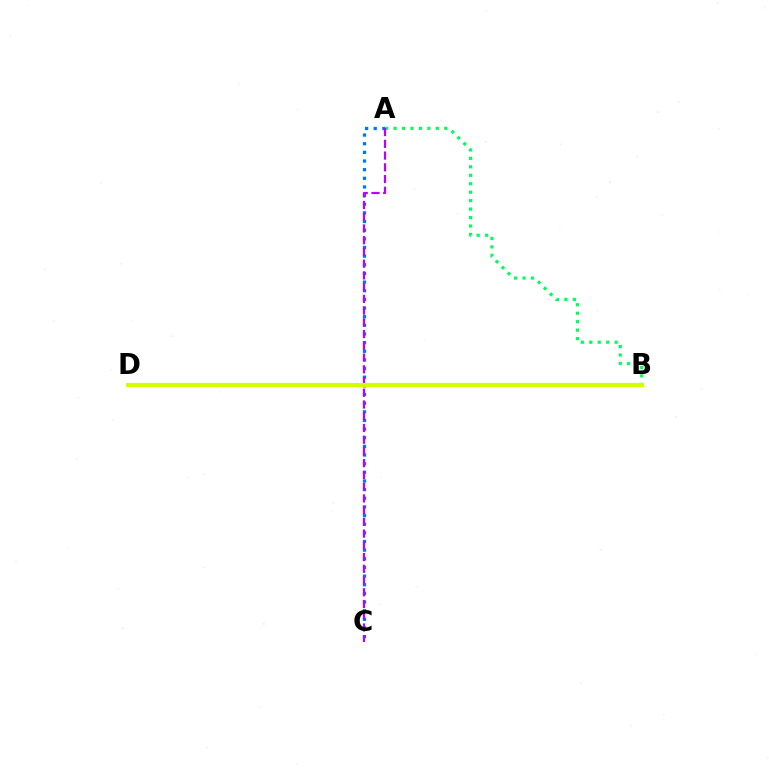{('A', 'C'): [{'color': '#0074ff', 'line_style': 'dotted', 'thickness': 2.35}, {'color': '#b900ff', 'line_style': 'dashed', 'thickness': 1.59}], ('A', 'B'): [{'color': '#00ff5c', 'line_style': 'dotted', 'thickness': 2.3}], ('B', 'D'): [{'color': '#ff0000', 'line_style': 'solid', 'thickness': 2.63}, {'color': '#d1ff00', 'line_style': 'solid', 'thickness': 2.98}]}